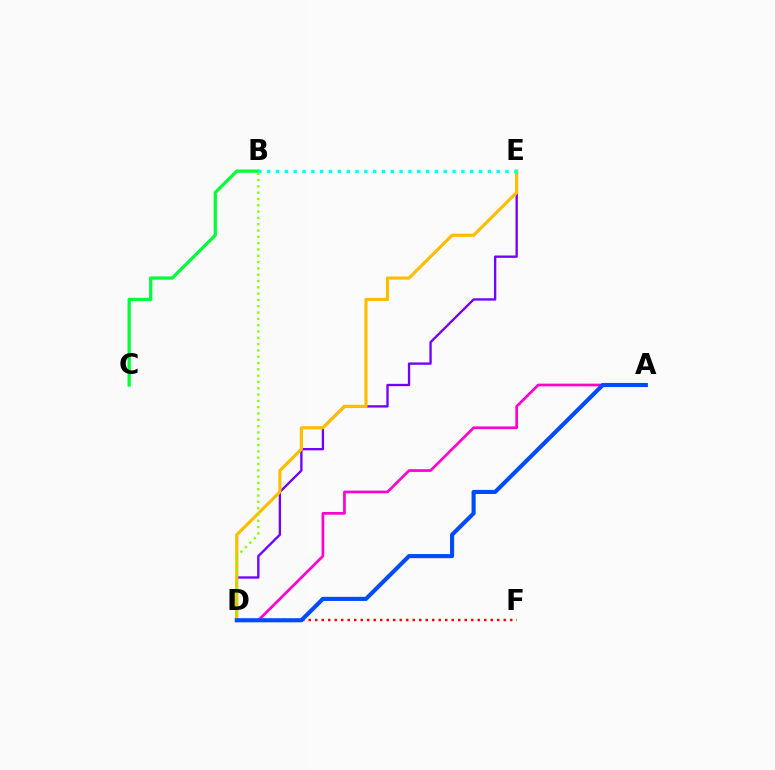{('D', 'E'): [{'color': '#7200ff', 'line_style': 'solid', 'thickness': 1.68}, {'color': '#ffbd00', 'line_style': 'solid', 'thickness': 2.28}], ('B', 'C'): [{'color': '#00ff39', 'line_style': 'solid', 'thickness': 2.35}], ('A', 'D'): [{'color': '#ff00cf', 'line_style': 'solid', 'thickness': 1.94}, {'color': '#004bff', 'line_style': 'solid', 'thickness': 2.96}], ('B', 'E'): [{'color': '#00fff6', 'line_style': 'dotted', 'thickness': 2.4}], ('D', 'F'): [{'color': '#ff0000', 'line_style': 'dotted', 'thickness': 1.77}], ('B', 'D'): [{'color': '#84ff00', 'line_style': 'dotted', 'thickness': 1.71}]}